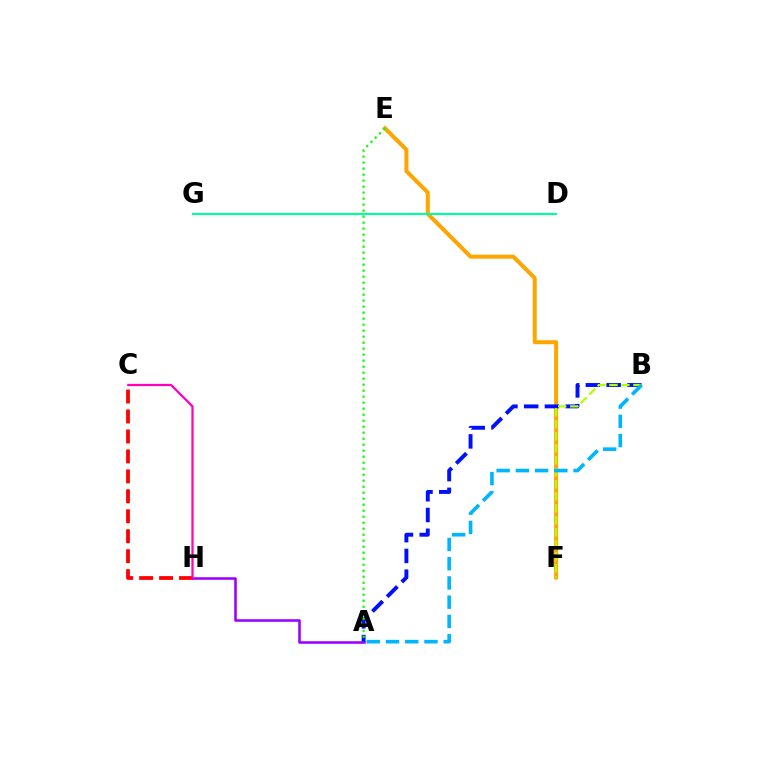{('A', 'H'): [{'color': '#9b00ff', 'line_style': 'solid', 'thickness': 1.84}], ('E', 'F'): [{'color': '#ffa500', 'line_style': 'solid', 'thickness': 2.88}], ('D', 'G'): [{'color': '#00ff9d', 'line_style': 'solid', 'thickness': 1.54}], ('A', 'B'): [{'color': '#0010ff', 'line_style': 'dashed', 'thickness': 2.82}, {'color': '#00b5ff', 'line_style': 'dashed', 'thickness': 2.61}], ('B', 'F'): [{'color': '#b3ff00', 'line_style': 'dashed', 'thickness': 1.63}], ('A', 'E'): [{'color': '#08ff00', 'line_style': 'dotted', 'thickness': 1.63}], ('C', 'H'): [{'color': '#ff0000', 'line_style': 'dashed', 'thickness': 2.71}, {'color': '#ff00bd', 'line_style': 'solid', 'thickness': 1.63}]}